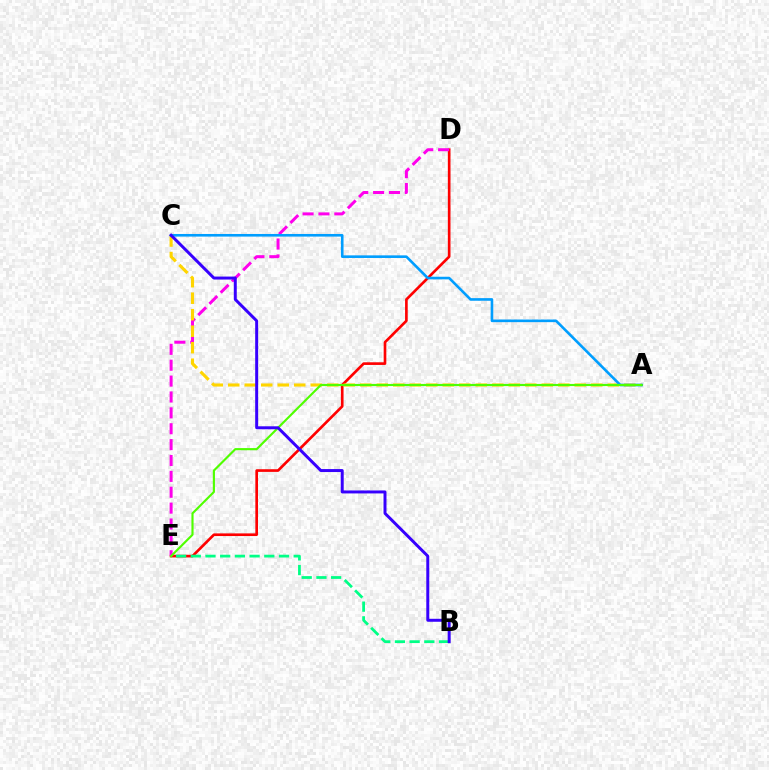{('D', 'E'): [{'color': '#ff0000', 'line_style': 'solid', 'thickness': 1.91}, {'color': '#ff00ed', 'line_style': 'dashed', 'thickness': 2.16}], ('A', 'C'): [{'color': '#ffd500', 'line_style': 'dashed', 'thickness': 2.24}, {'color': '#009eff', 'line_style': 'solid', 'thickness': 1.89}], ('B', 'E'): [{'color': '#00ff86', 'line_style': 'dashed', 'thickness': 2.0}], ('A', 'E'): [{'color': '#4fff00', 'line_style': 'solid', 'thickness': 1.55}], ('B', 'C'): [{'color': '#3700ff', 'line_style': 'solid', 'thickness': 2.14}]}